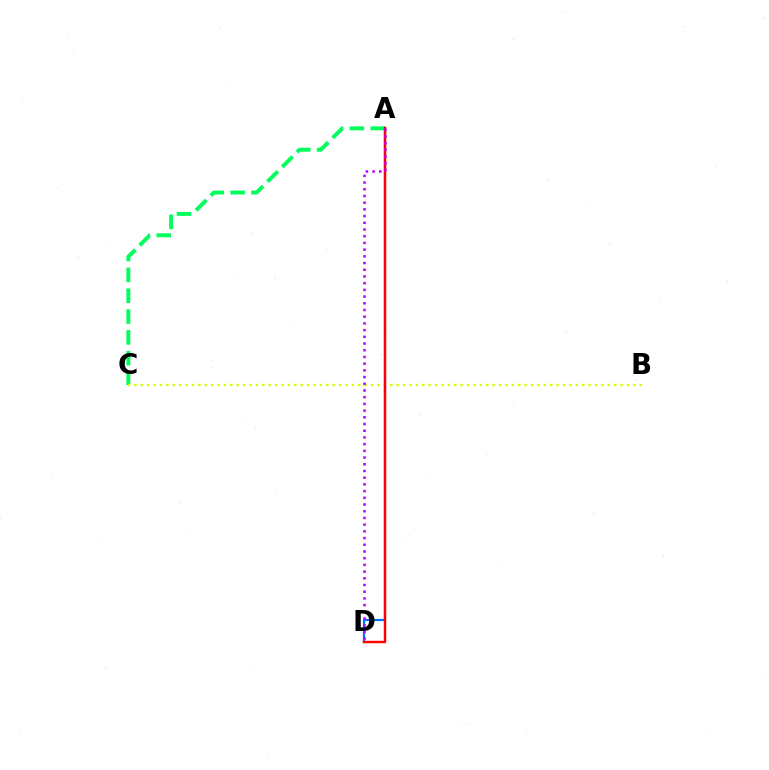{('A', 'C'): [{'color': '#00ff5c', 'line_style': 'dashed', 'thickness': 2.83}], ('A', 'D'): [{'color': '#0074ff', 'line_style': 'solid', 'thickness': 1.58}, {'color': '#ff0000', 'line_style': 'solid', 'thickness': 1.74}, {'color': '#b900ff', 'line_style': 'dotted', 'thickness': 1.82}], ('B', 'C'): [{'color': '#d1ff00', 'line_style': 'dotted', 'thickness': 1.74}]}